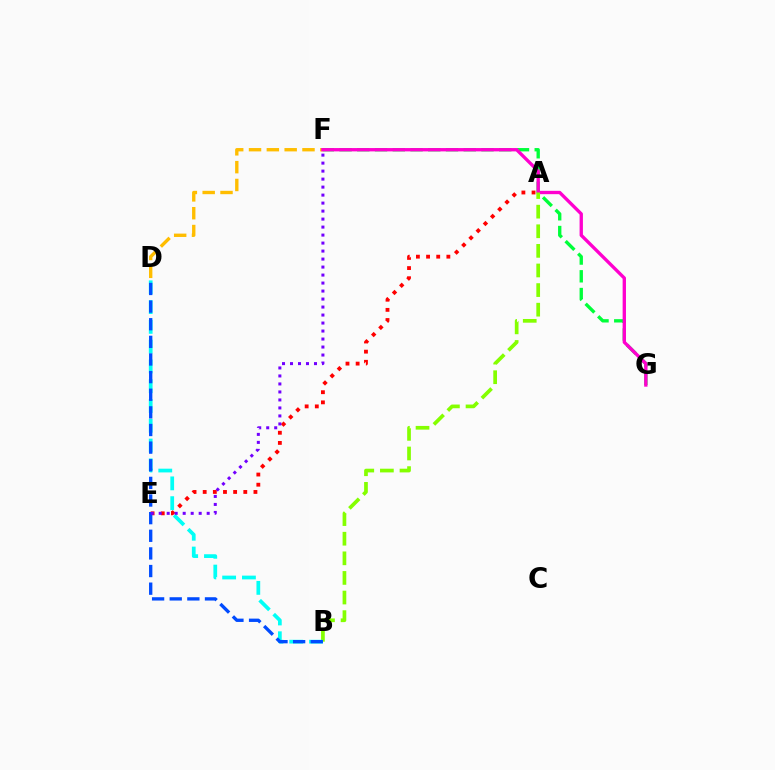{('F', 'G'): [{'color': '#00ff39', 'line_style': 'dashed', 'thickness': 2.41}, {'color': '#ff00cf', 'line_style': 'solid', 'thickness': 2.4}], ('D', 'F'): [{'color': '#ffbd00', 'line_style': 'dashed', 'thickness': 2.42}], ('A', 'E'): [{'color': '#ff0000', 'line_style': 'dotted', 'thickness': 2.76}], ('A', 'B'): [{'color': '#84ff00', 'line_style': 'dashed', 'thickness': 2.66}], ('B', 'D'): [{'color': '#00fff6', 'line_style': 'dashed', 'thickness': 2.69}, {'color': '#004bff', 'line_style': 'dashed', 'thickness': 2.39}], ('E', 'F'): [{'color': '#7200ff', 'line_style': 'dotted', 'thickness': 2.17}]}